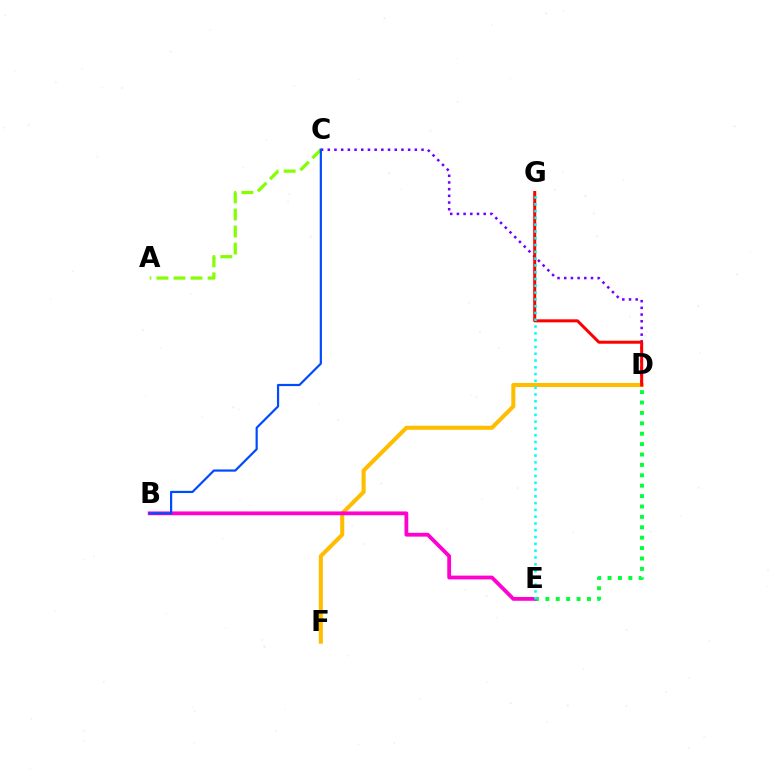{('C', 'D'): [{'color': '#7200ff', 'line_style': 'dotted', 'thickness': 1.82}], ('D', 'F'): [{'color': '#ffbd00', 'line_style': 'solid', 'thickness': 2.93}], ('D', 'G'): [{'color': '#ff0000', 'line_style': 'solid', 'thickness': 2.17}], ('D', 'E'): [{'color': '#00ff39', 'line_style': 'dotted', 'thickness': 2.82}], ('B', 'E'): [{'color': '#ff00cf', 'line_style': 'solid', 'thickness': 2.73}], ('A', 'C'): [{'color': '#84ff00', 'line_style': 'dashed', 'thickness': 2.32}], ('B', 'C'): [{'color': '#004bff', 'line_style': 'solid', 'thickness': 1.59}], ('E', 'G'): [{'color': '#00fff6', 'line_style': 'dotted', 'thickness': 1.85}]}